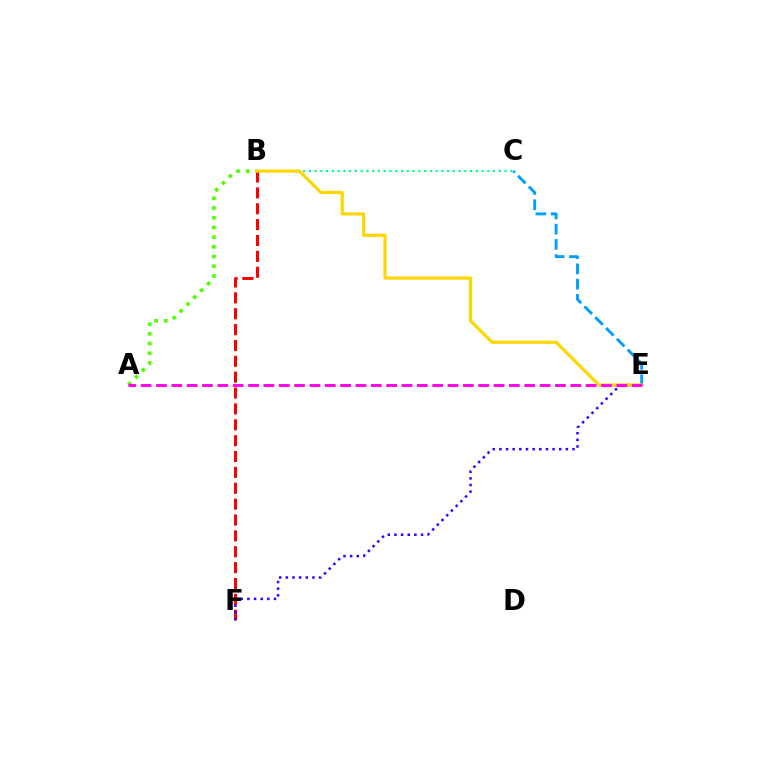{('C', 'E'): [{'color': '#009eff', 'line_style': 'dashed', 'thickness': 2.07}], ('A', 'B'): [{'color': '#4fff00', 'line_style': 'dotted', 'thickness': 2.64}], ('B', 'F'): [{'color': '#ff0000', 'line_style': 'dashed', 'thickness': 2.16}], ('B', 'C'): [{'color': '#00ff86', 'line_style': 'dotted', 'thickness': 1.56}], ('E', 'F'): [{'color': '#3700ff', 'line_style': 'dotted', 'thickness': 1.81}], ('B', 'E'): [{'color': '#ffd500', 'line_style': 'solid', 'thickness': 2.28}], ('A', 'E'): [{'color': '#ff00ed', 'line_style': 'dashed', 'thickness': 2.08}]}